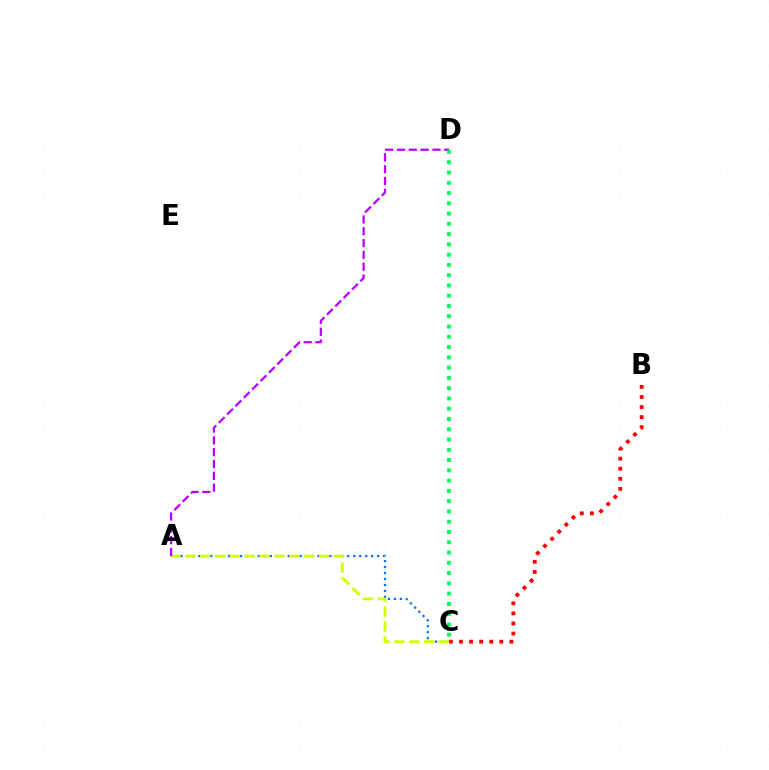{('A', 'C'): [{'color': '#0074ff', 'line_style': 'dotted', 'thickness': 1.62}, {'color': '#d1ff00', 'line_style': 'dashed', 'thickness': 2.02}], ('A', 'D'): [{'color': '#b900ff', 'line_style': 'dashed', 'thickness': 1.61}], ('B', 'C'): [{'color': '#ff0000', 'line_style': 'dotted', 'thickness': 2.74}], ('C', 'D'): [{'color': '#00ff5c', 'line_style': 'dotted', 'thickness': 2.79}]}